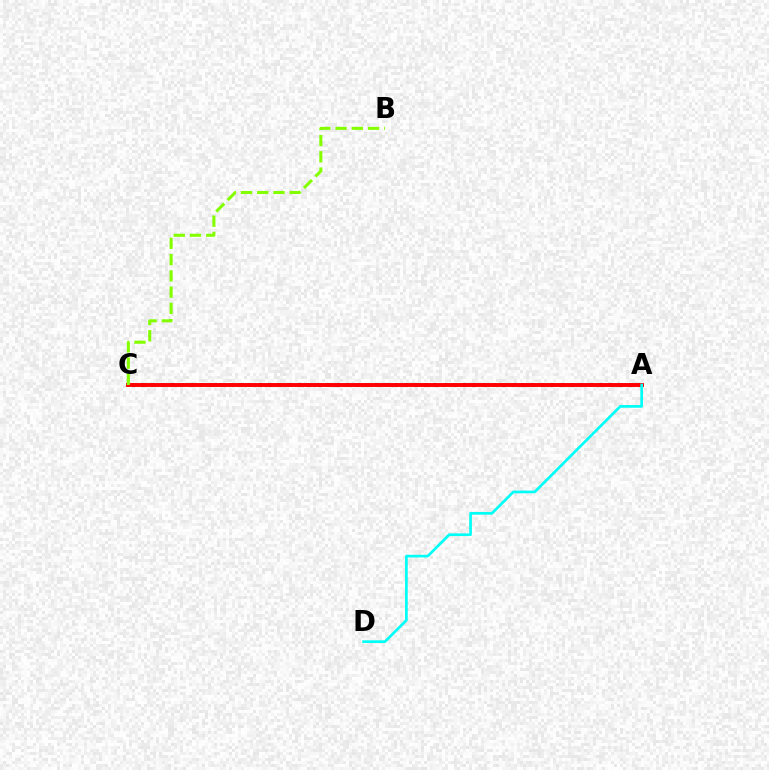{('A', 'C'): [{'color': '#7200ff', 'line_style': 'dotted', 'thickness': 2.65}, {'color': '#ff0000', 'line_style': 'solid', 'thickness': 2.81}], ('A', 'D'): [{'color': '#00fff6', 'line_style': 'solid', 'thickness': 1.94}], ('B', 'C'): [{'color': '#84ff00', 'line_style': 'dashed', 'thickness': 2.21}]}